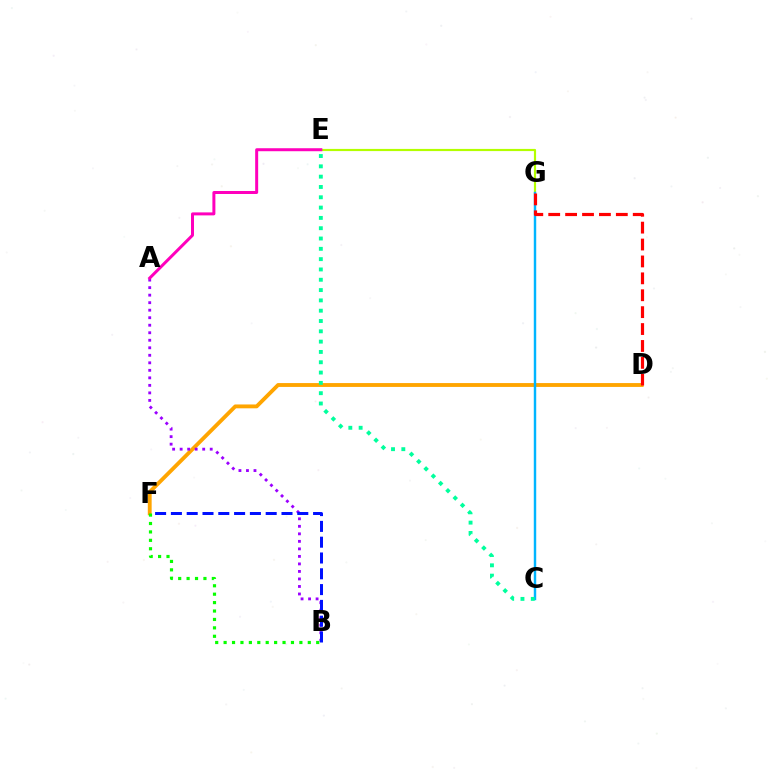{('E', 'G'): [{'color': '#b3ff00', 'line_style': 'solid', 'thickness': 1.57}], ('D', 'F'): [{'color': '#ffa500', 'line_style': 'solid', 'thickness': 2.77}], ('A', 'B'): [{'color': '#9b00ff', 'line_style': 'dotted', 'thickness': 2.04}], ('B', 'F'): [{'color': '#08ff00', 'line_style': 'dotted', 'thickness': 2.29}, {'color': '#0010ff', 'line_style': 'dashed', 'thickness': 2.15}], ('C', 'G'): [{'color': '#00b5ff', 'line_style': 'solid', 'thickness': 1.76}], ('D', 'G'): [{'color': '#ff0000', 'line_style': 'dashed', 'thickness': 2.3}], ('A', 'E'): [{'color': '#ff00bd', 'line_style': 'solid', 'thickness': 2.15}], ('C', 'E'): [{'color': '#00ff9d', 'line_style': 'dotted', 'thickness': 2.8}]}